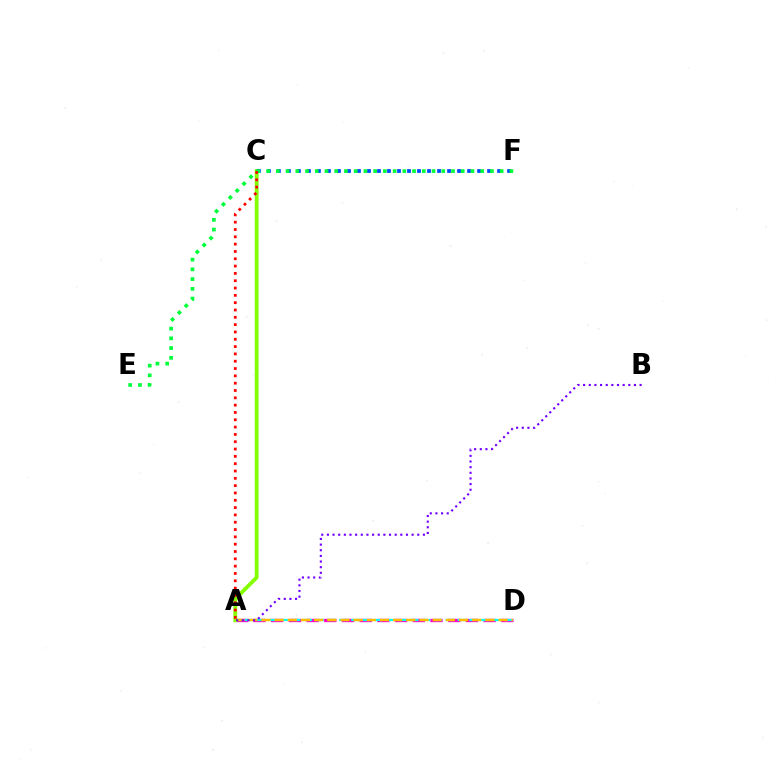{('A', 'D'): [{'color': '#ff00cf', 'line_style': 'dashed', 'thickness': 2.4}, {'color': '#00fff6', 'line_style': 'dashed', 'thickness': 1.61}, {'color': '#ffbd00', 'line_style': 'dashed', 'thickness': 1.79}], ('A', 'C'): [{'color': '#84ff00', 'line_style': 'solid', 'thickness': 2.75}, {'color': '#ff0000', 'line_style': 'dotted', 'thickness': 1.99}], ('C', 'F'): [{'color': '#004bff', 'line_style': 'dotted', 'thickness': 2.72}], ('E', 'F'): [{'color': '#00ff39', 'line_style': 'dotted', 'thickness': 2.64}], ('A', 'B'): [{'color': '#7200ff', 'line_style': 'dotted', 'thickness': 1.53}]}